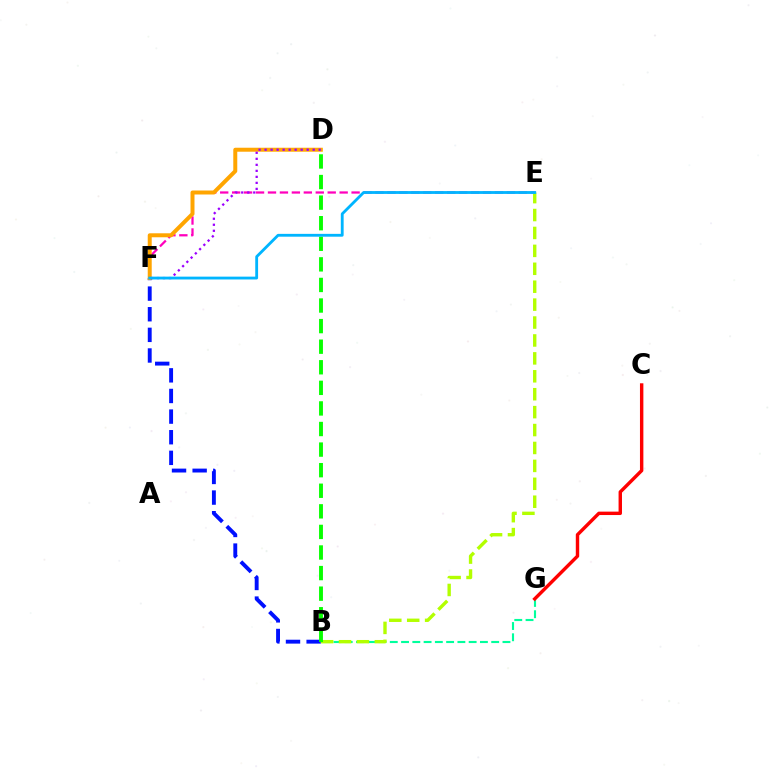{('E', 'F'): [{'color': '#ff00bd', 'line_style': 'dashed', 'thickness': 1.62}, {'color': '#00b5ff', 'line_style': 'solid', 'thickness': 2.04}], ('B', 'G'): [{'color': '#00ff9d', 'line_style': 'dashed', 'thickness': 1.53}], ('C', 'G'): [{'color': '#ff0000', 'line_style': 'solid', 'thickness': 2.46}], ('B', 'F'): [{'color': '#0010ff', 'line_style': 'dashed', 'thickness': 2.8}], ('D', 'F'): [{'color': '#ffa500', 'line_style': 'solid', 'thickness': 2.87}, {'color': '#9b00ff', 'line_style': 'dotted', 'thickness': 1.63}], ('B', 'E'): [{'color': '#b3ff00', 'line_style': 'dashed', 'thickness': 2.43}], ('B', 'D'): [{'color': '#08ff00', 'line_style': 'dashed', 'thickness': 2.8}]}